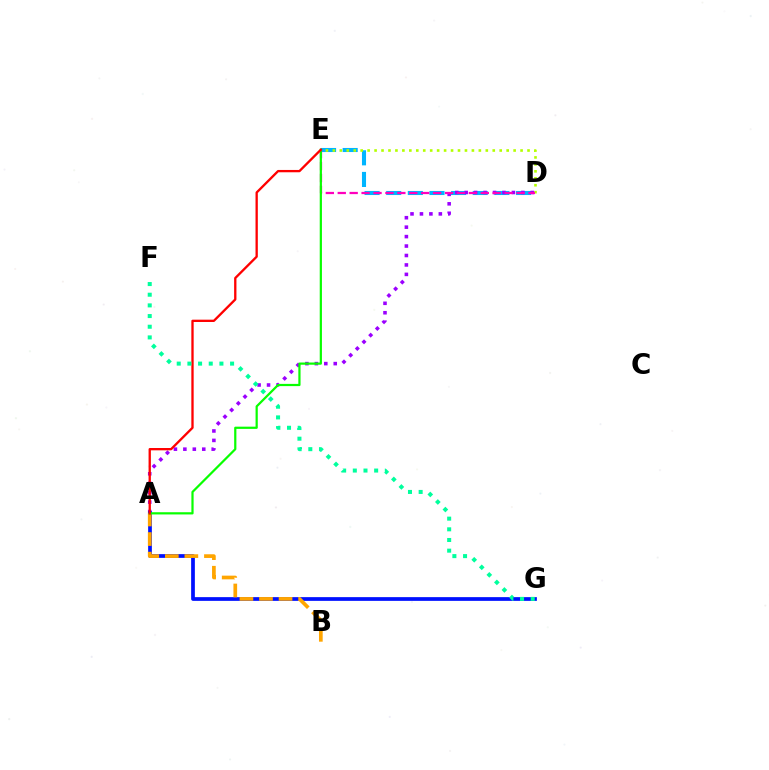{('D', 'E'): [{'color': '#00b5ff', 'line_style': 'dashed', 'thickness': 2.94}, {'color': '#b3ff00', 'line_style': 'dotted', 'thickness': 1.89}, {'color': '#ff00bd', 'line_style': 'dashed', 'thickness': 1.62}], ('A', 'D'): [{'color': '#9b00ff', 'line_style': 'dotted', 'thickness': 2.57}], ('A', 'G'): [{'color': '#0010ff', 'line_style': 'solid', 'thickness': 2.68}], ('A', 'B'): [{'color': '#ffa500', 'line_style': 'dashed', 'thickness': 2.66}], ('A', 'E'): [{'color': '#08ff00', 'line_style': 'solid', 'thickness': 1.6}, {'color': '#ff0000', 'line_style': 'solid', 'thickness': 1.67}], ('F', 'G'): [{'color': '#00ff9d', 'line_style': 'dotted', 'thickness': 2.9}]}